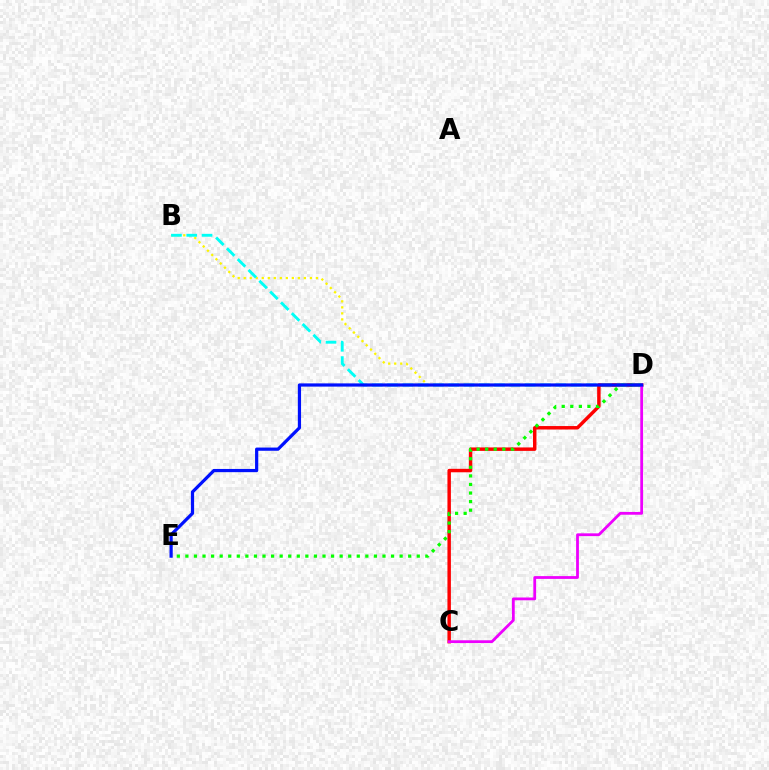{('B', 'D'): [{'color': '#fcf500', 'line_style': 'dotted', 'thickness': 1.63}, {'color': '#00fff6', 'line_style': 'dashed', 'thickness': 2.08}], ('C', 'D'): [{'color': '#ff0000', 'line_style': 'solid', 'thickness': 2.49}, {'color': '#ee00ff', 'line_style': 'solid', 'thickness': 2.0}], ('D', 'E'): [{'color': '#08ff00', 'line_style': 'dotted', 'thickness': 2.33}, {'color': '#0010ff', 'line_style': 'solid', 'thickness': 2.32}]}